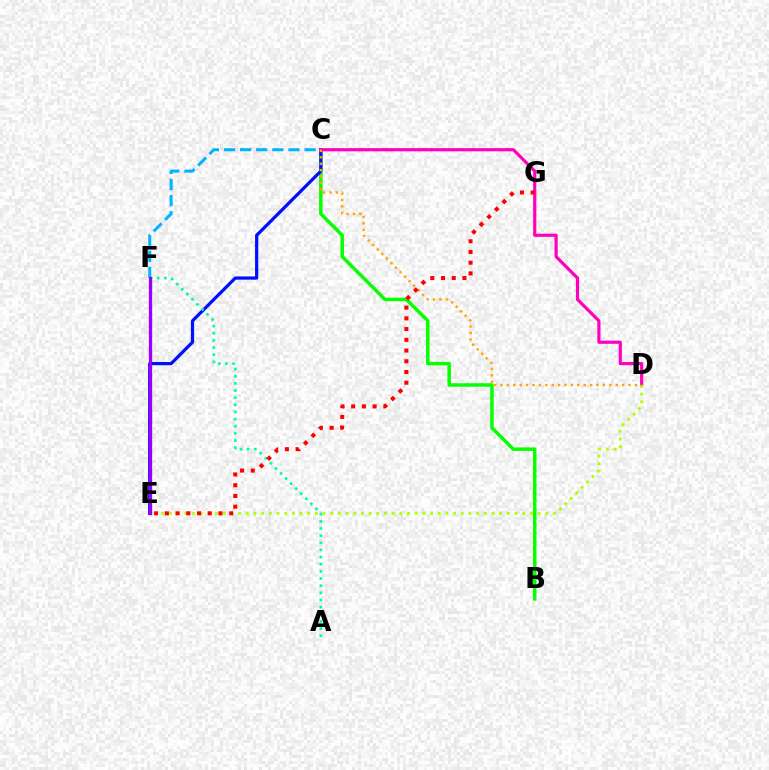{('B', 'C'): [{'color': '#08ff00', 'line_style': 'solid', 'thickness': 2.51}], ('C', 'E'): [{'color': '#0010ff', 'line_style': 'solid', 'thickness': 2.32}], ('C', 'D'): [{'color': '#ff00bd', 'line_style': 'solid', 'thickness': 2.29}, {'color': '#ffa500', 'line_style': 'dotted', 'thickness': 1.74}], ('C', 'F'): [{'color': '#00b5ff', 'line_style': 'dashed', 'thickness': 2.19}], ('D', 'E'): [{'color': '#b3ff00', 'line_style': 'dotted', 'thickness': 2.09}], ('A', 'F'): [{'color': '#00ff9d', 'line_style': 'dotted', 'thickness': 1.94}], ('E', 'G'): [{'color': '#ff0000', 'line_style': 'dotted', 'thickness': 2.91}], ('E', 'F'): [{'color': '#9b00ff', 'line_style': 'solid', 'thickness': 2.38}]}